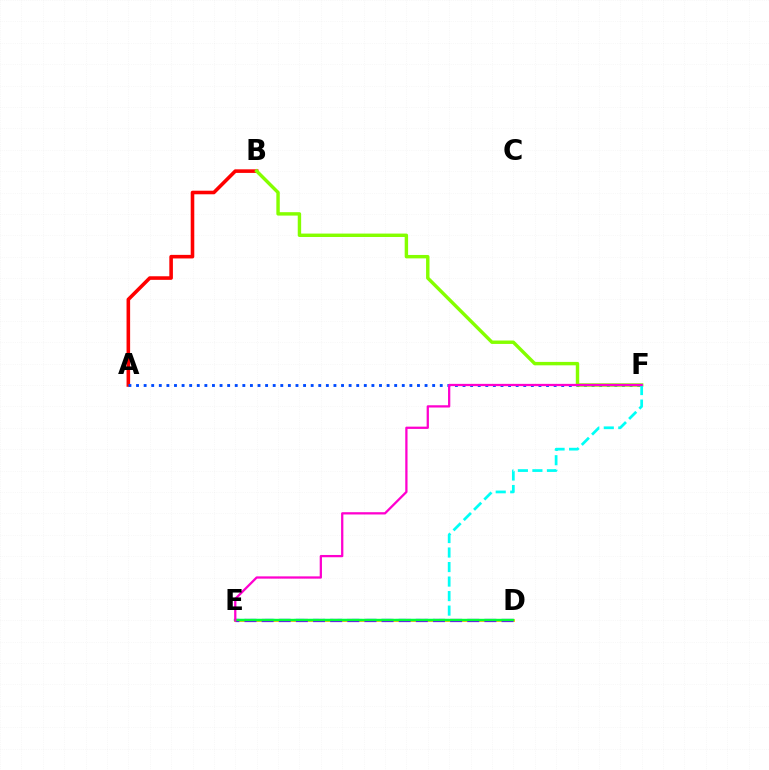{('A', 'B'): [{'color': '#ff0000', 'line_style': 'solid', 'thickness': 2.58}], ('A', 'F'): [{'color': '#004bff', 'line_style': 'dotted', 'thickness': 2.06}], ('B', 'F'): [{'color': '#84ff00', 'line_style': 'solid', 'thickness': 2.46}], ('E', 'F'): [{'color': '#00fff6', 'line_style': 'dashed', 'thickness': 1.97}, {'color': '#ff00cf', 'line_style': 'solid', 'thickness': 1.64}], ('D', 'E'): [{'color': '#ffbd00', 'line_style': 'solid', 'thickness': 2.0}, {'color': '#7200ff', 'line_style': 'dashed', 'thickness': 2.33}, {'color': '#00ff39', 'line_style': 'solid', 'thickness': 1.72}]}